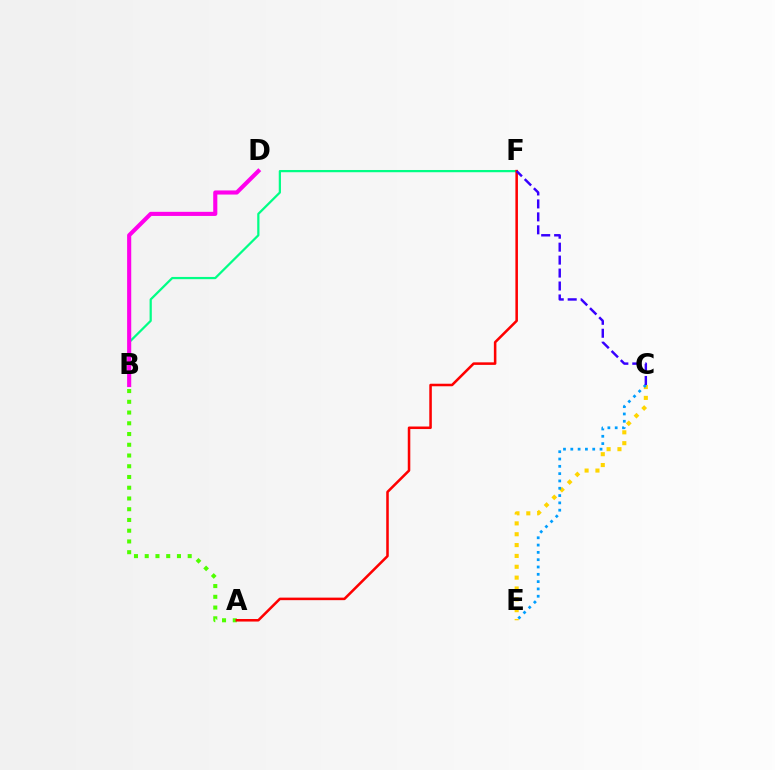{('B', 'F'): [{'color': '#00ff86', 'line_style': 'solid', 'thickness': 1.61}], ('C', 'E'): [{'color': '#ffd500', 'line_style': 'dotted', 'thickness': 2.95}, {'color': '#009eff', 'line_style': 'dotted', 'thickness': 1.99}], ('B', 'D'): [{'color': '#ff00ed', 'line_style': 'solid', 'thickness': 2.96}], ('A', 'B'): [{'color': '#4fff00', 'line_style': 'dotted', 'thickness': 2.92}], ('A', 'F'): [{'color': '#ff0000', 'line_style': 'solid', 'thickness': 1.83}], ('C', 'F'): [{'color': '#3700ff', 'line_style': 'dashed', 'thickness': 1.76}]}